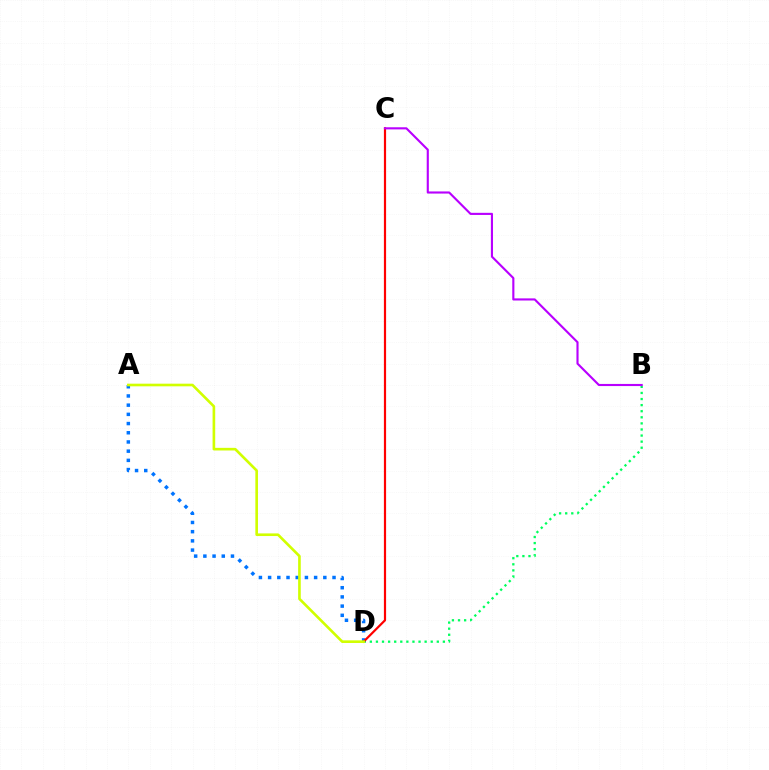{('B', 'D'): [{'color': '#00ff5c', 'line_style': 'dotted', 'thickness': 1.65}], ('A', 'D'): [{'color': '#0074ff', 'line_style': 'dotted', 'thickness': 2.5}, {'color': '#d1ff00', 'line_style': 'solid', 'thickness': 1.9}], ('C', 'D'): [{'color': '#ff0000', 'line_style': 'solid', 'thickness': 1.58}], ('B', 'C'): [{'color': '#b900ff', 'line_style': 'solid', 'thickness': 1.53}]}